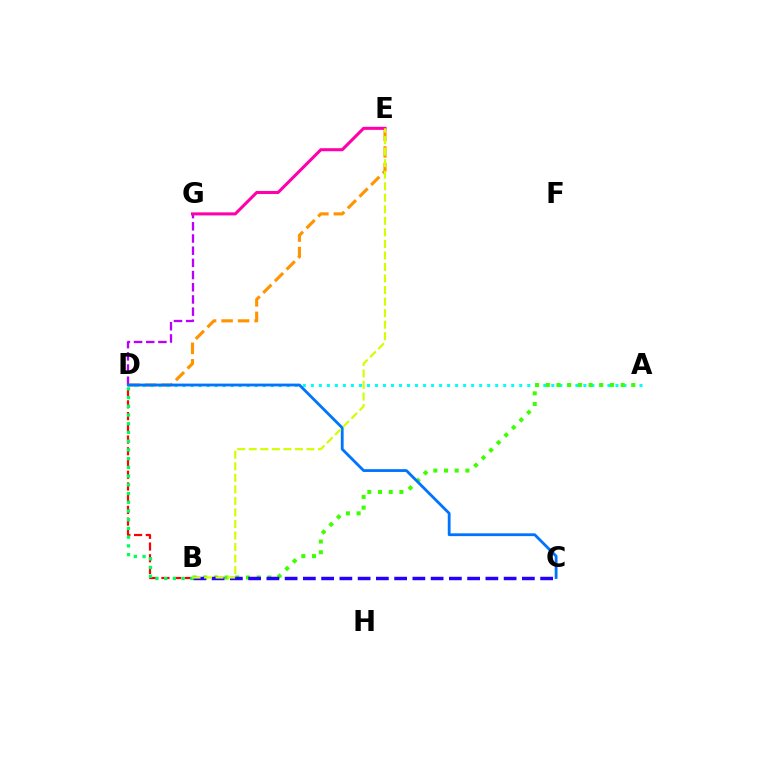{('B', 'D'): [{'color': '#ff0000', 'line_style': 'dashed', 'thickness': 1.59}, {'color': '#00ff5c', 'line_style': 'dotted', 'thickness': 2.37}], ('D', 'E'): [{'color': '#ff9400', 'line_style': 'dashed', 'thickness': 2.24}], ('A', 'D'): [{'color': '#00fff6', 'line_style': 'dotted', 'thickness': 2.18}], ('A', 'B'): [{'color': '#3dff00', 'line_style': 'dotted', 'thickness': 2.91}], ('B', 'C'): [{'color': '#2500ff', 'line_style': 'dashed', 'thickness': 2.48}], ('D', 'G'): [{'color': '#b900ff', 'line_style': 'dashed', 'thickness': 1.66}], ('E', 'G'): [{'color': '#ff00ac', 'line_style': 'solid', 'thickness': 2.19}], ('C', 'D'): [{'color': '#0074ff', 'line_style': 'solid', 'thickness': 2.02}], ('B', 'E'): [{'color': '#d1ff00', 'line_style': 'dashed', 'thickness': 1.57}]}